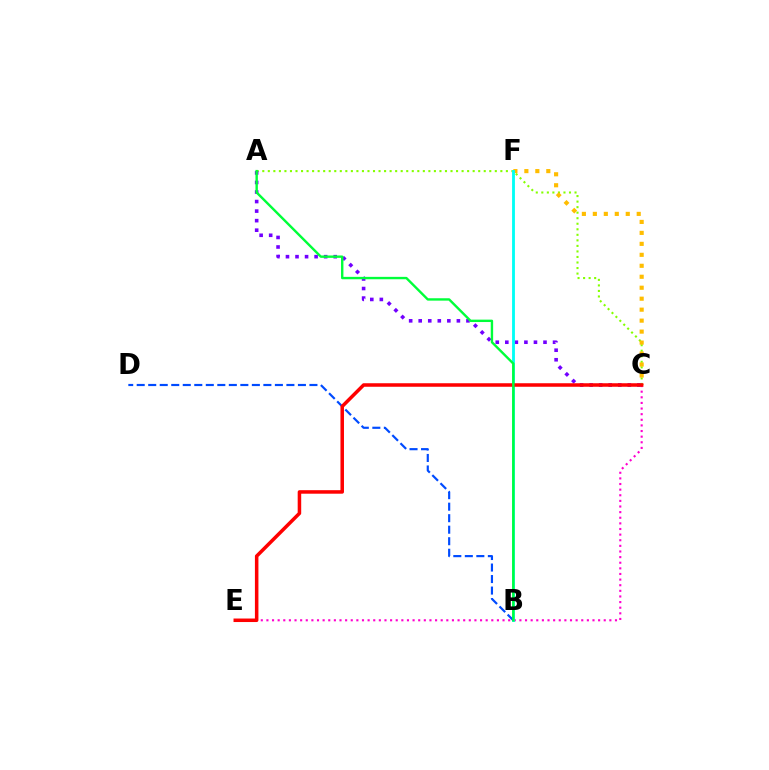{('A', 'C'): [{'color': '#84ff00', 'line_style': 'dotted', 'thickness': 1.5}, {'color': '#7200ff', 'line_style': 'dotted', 'thickness': 2.59}], ('C', 'F'): [{'color': '#ffbd00', 'line_style': 'dotted', 'thickness': 2.98}], ('C', 'E'): [{'color': '#ff00cf', 'line_style': 'dotted', 'thickness': 1.53}, {'color': '#ff0000', 'line_style': 'solid', 'thickness': 2.53}], ('B', 'F'): [{'color': '#00fff6', 'line_style': 'solid', 'thickness': 2.04}], ('B', 'D'): [{'color': '#004bff', 'line_style': 'dashed', 'thickness': 1.56}], ('A', 'B'): [{'color': '#00ff39', 'line_style': 'solid', 'thickness': 1.72}]}